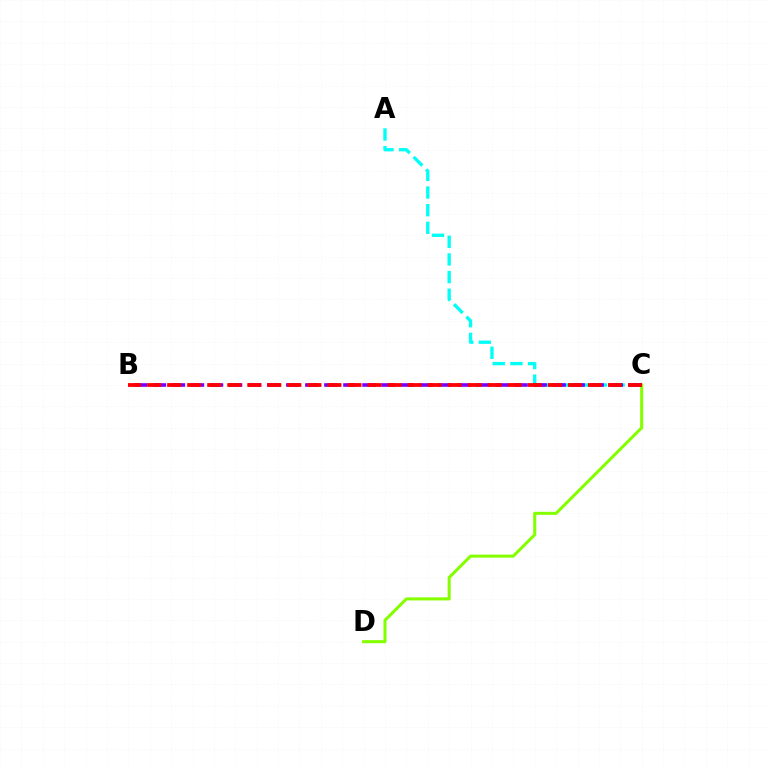{('A', 'C'): [{'color': '#00fff6', 'line_style': 'dashed', 'thickness': 2.4}], ('C', 'D'): [{'color': '#84ff00', 'line_style': 'solid', 'thickness': 2.2}], ('B', 'C'): [{'color': '#7200ff', 'line_style': 'dashed', 'thickness': 2.59}, {'color': '#ff0000', 'line_style': 'dashed', 'thickness': 2.72}]}